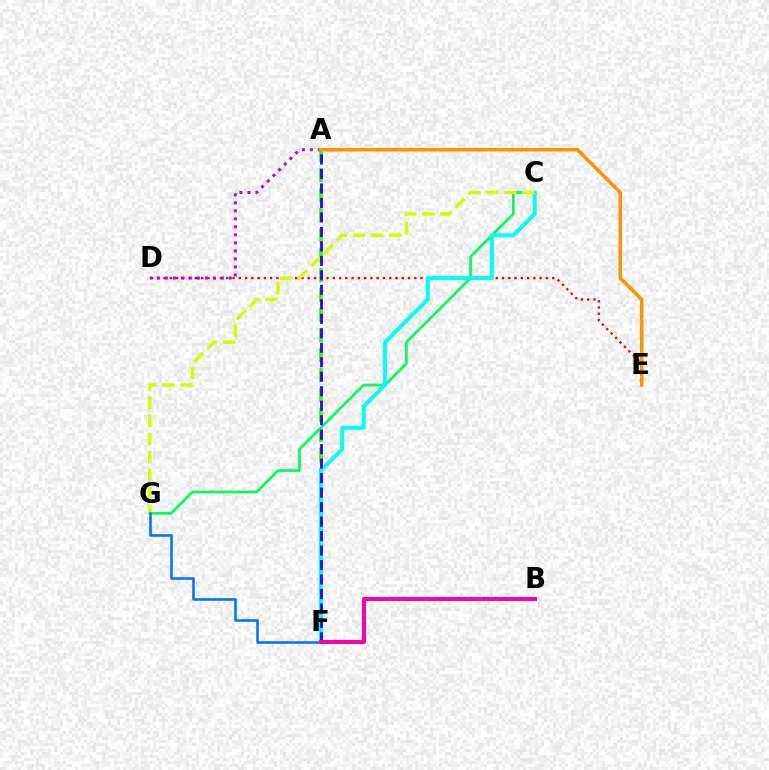{('D', 'E'): [{'color': '#ff0000', 'line_style': 'dotted', 'thickness': 1.7}], ('A', 'F'): [{'color': '#3dff00', 'line_style': 'dashed', 'thickness': 2.72}, {'color': '#2500ff', 'line_style': 'dashed', 'thickness': 1.97}], ('C', 'G'): [{'color': '#00ff5c', 'line_style': 'solid', 'thickness': 1.96}, {'color': '#d1ff00', 'line_style': 'dashed', 'thickness': 2.46}], ('C', 'F'): [{'color': '#00fff6', 'line_style': 'solid', 'thickness': 2.83}], ('F', 'G'): [{'color': '#0074ff', 'line_style': 'solid', 'thickness': 1.84}], ('A', 'D'): [{'color': '#b900ff', 'line_style': 'dotted', 'thickness': 2.18}], ('B', 'F'): [{'color': '#ff00ac', 'line_style': 'solid', 'thickness': 2.89}], ('A', 'E'): [{'color': '#ff9400', 'line_style': 'solid', 'thickness': 2.55}]}